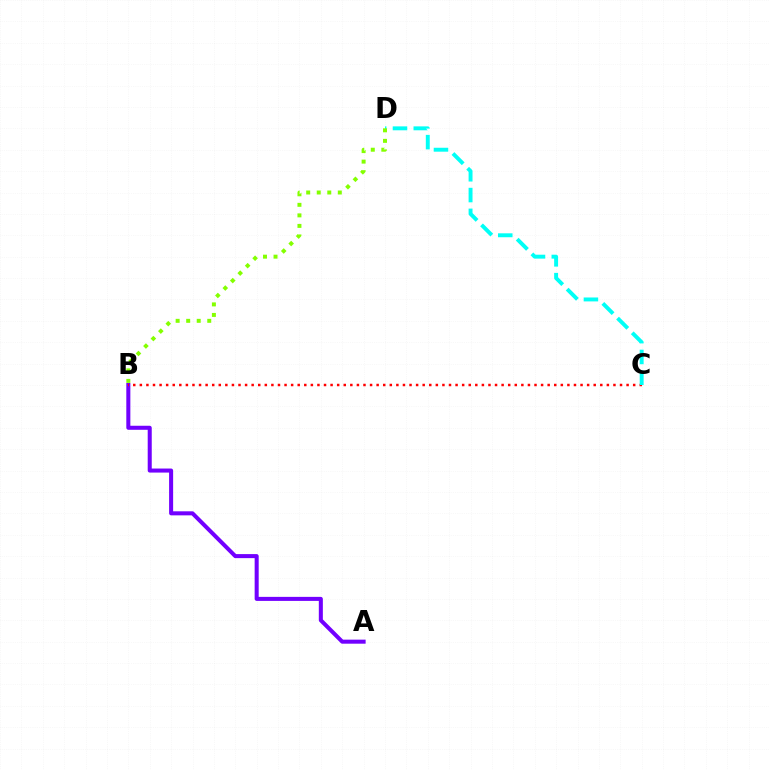{('A', 'B'): [{'color': '#7200ff', 'line_style': 'solid', 'thickness': 2.91}], ('B', 'C'): [{'color': '#ff0000', 'line_style': 'dotted', 'thickness': 1.79}], ('C', 'D'): [{'color': '#00fff6', 'line_style': 'dashed', 'thickness': 2.83}], ('B', 'D'): [{'color': '#84ff00', 'line_style': 'dotted', 'thickness': 2.86}]}